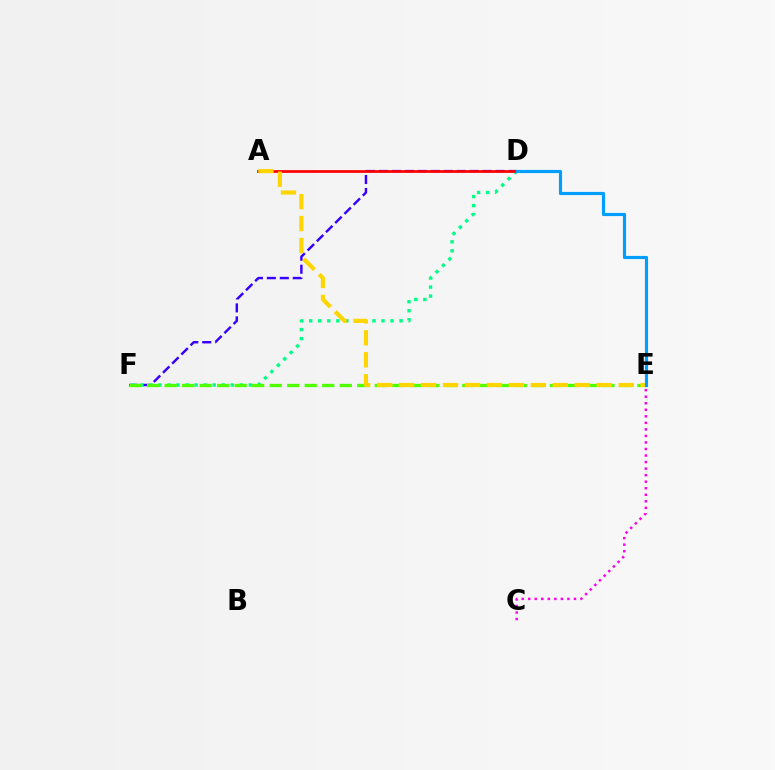{('D', 'F'): [{'color': '#3700ff', 'line_style': 'dashed', 'thickness': 1.76}, {'color': '#00ff86', 'line_style': 'dotted', 'thickness': 2.46}], ('A', 'D'): [{'color': '#ff0000', 'line_style': 'solid', 'thickness': 1.95}], ('E', 'F'): [{'color': '#4fff00', 'line_style': 'dashed', 'thickness': 2.38}], ('C', 'E'): [{'color': '#ff00ed', 'line_style': 'dotted', 'thickness': 1.78}], ('A', 'E'): [{'color': '#ffd500', 'line_style': 'dashed', 'thickness': 2.98}], ('D', 'E'): [{'color': '#009eff', 'line_style': 'solid', 'thickness': 2.27}]}